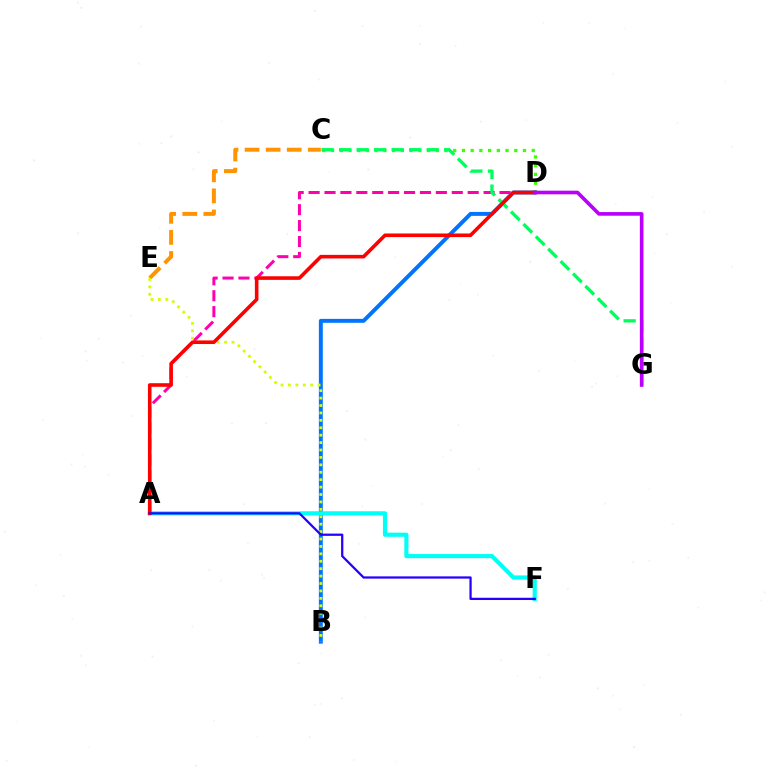{('C', 'D'): [{'color': '#3dff00', 'line_style': 'dotted', 'thickness': 2.37}], ('B', 'D'): [{'color': '#0074ff', 'line_style': 'solid', 'thickness': 2.84}], ('A', 'D'): [{'color': '#ff00ac', 'line_style': 'dashed', 'thickness': 2.16}, {'color': '#ff0000', 'line_style': 'solid', 'thickness': 2.59}], ('C', 'E'): [{'color': '#ff9400', 'line_style': 'dashed', 'thickness': 2.86}], ('B', 'E'): [{'color': '#d1ff00', 'line_style': 'dotted', 'thickness': 2.02}], ('C', 'G'): [{'color': '#00ff5c', 'line_style': 'dashed', 'thickness': 2.38}], ('A', 'F'): [{'color': '#00fff6', 'line_style': 'solid', 'thickness': 2.99}, {'color': '#2500ff', 'line_style': 'solid', 'thickness': 1.62}], ('D', 'G'): [{'color': '#b900ff', 'line_style': 'solid', 'thickness': 2.62}]}